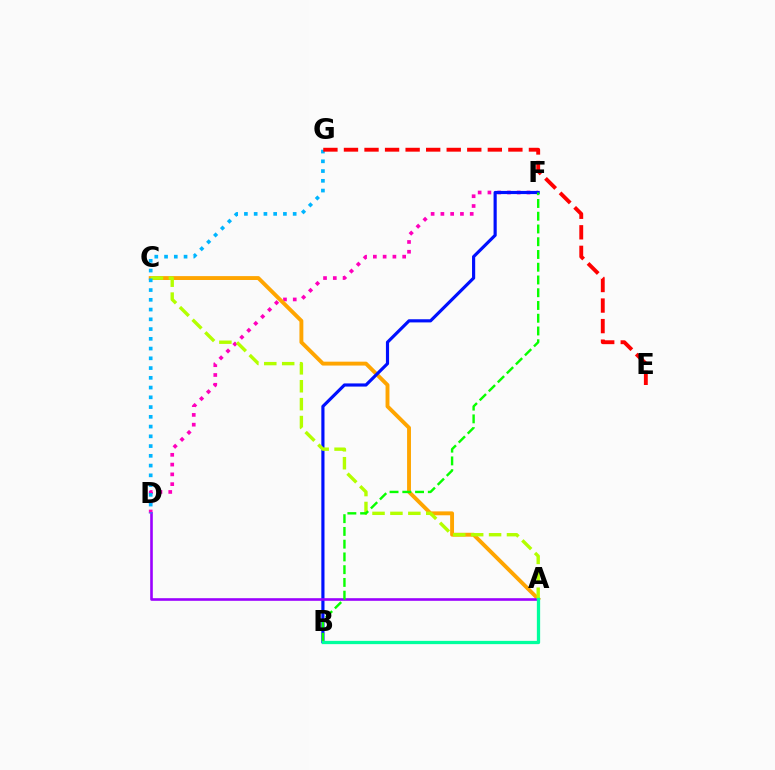{('D', 'F'): [{'color': '#ff00bd', 'line_style': 'dotted', 'thickness': 2.66}], ('A', 'C'): [{'color': '#ffa500', 'line_style': 'solid', 'thickness': 2.8}, {'color': '#b3ff00', 'line_style': 'dashed', 'thickness': 2.43}], ('B', 'F'): [{'color': '#0010ff', 'line_style': 'solid', 'thickness': 2.27}, {'color': '#08ff00', 'line_style': 'dashed', 'thickness': 1.73}], ('A', 'D'): [{'color': '#9b00ff', 'line_style': 'solid', 'thickness': 1.88}], ('D', 'G'): [{'color': '#00b5ff', 'line_style': 'dotted', 'thickness': 2.65}], ('A', 'B'): [{'color': '#00ff9d', 'line_style': 'solid', 'thickness': 2.36}], ('E', 'G'): [{'color': '#ff0000', 'line_style': 'dashed', 'thickness': 2.79}]}